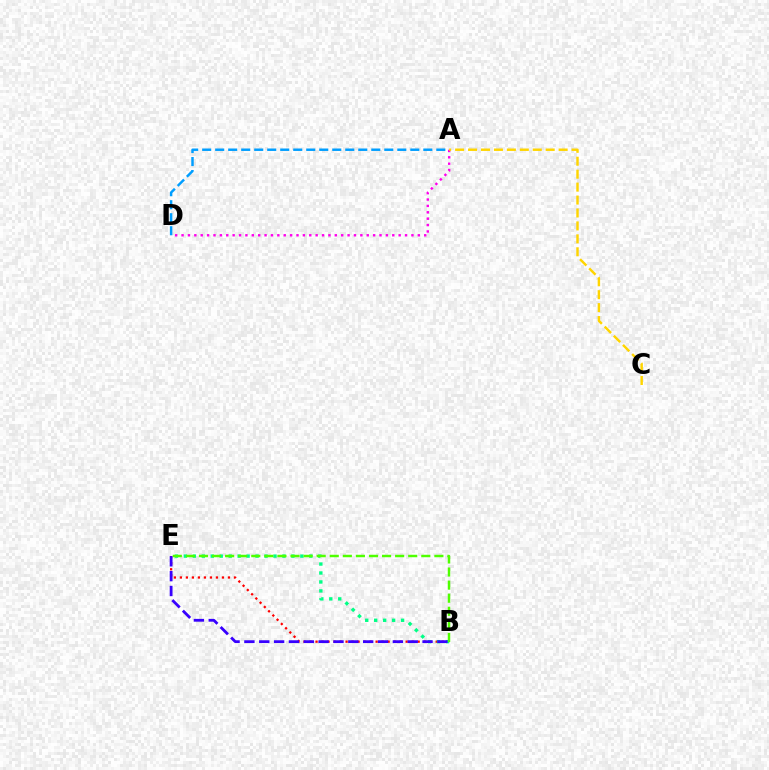{('A', 'D'): [{'color': '#009eff', 'line_style': 'dashed', 'thickness': 1.77}, {'color': '#ff00ed', 'line_style': 'dotted', 'thickness': 1.73}], ('B', 'E'): [{'color': '#ff0000', 'line_style': 'dotted', 'thickness': 1.63}, {'color': '#00ff86', 'line_style': 'dotted', 'thickness': 2.43}, {'color': '#4fff00', 'line_style': 'dashed', 'thickness': 1.78}, {'color': '#3700ff', 'line_style': 'dashed', 'thickness': 2.02}], ('A', 'C'): [{'color': '#ffd500', 'line_style': 'dashed', 'thickness': 1.76}]}